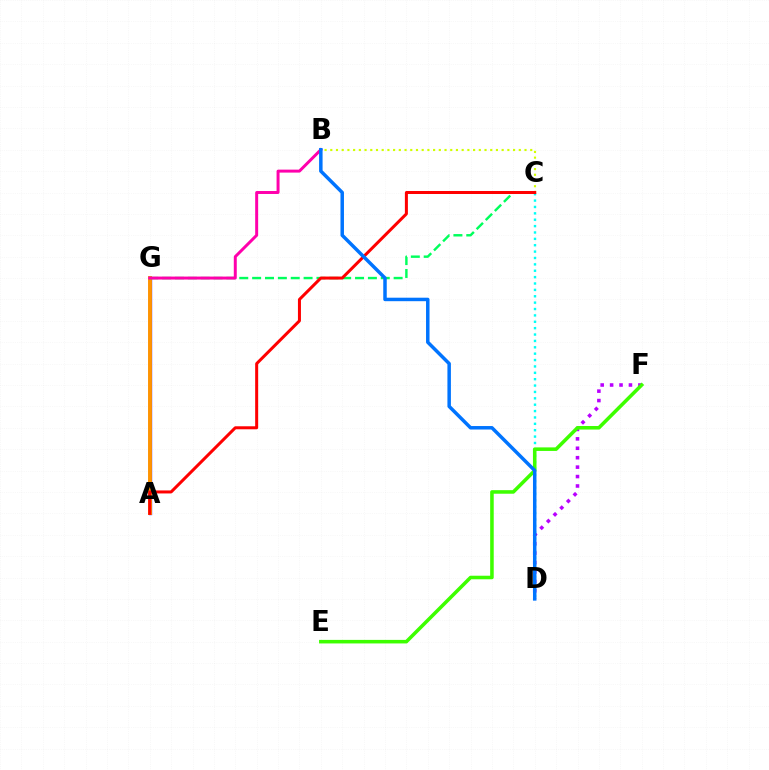{('C', 'D'): [{'color': '#00fff6', 'line_style': 'dotted', 'thickness': 1.73}], ('B', 'C'): [{'color': '#d1ff00', 'line_style': 'dotted', 'thickness': 1.55}], ('A', 'G'): [{'color': '#2500ff', 'line_style': 'solid', 'thickness': 2.38}, {'color': '#ff9400', 'line_style': 'solid', 'thickness': 2.82}], ('D', 'F'): [{'color': '#b900ff', 'line_style': 'dotted', 'thickness': 2.56}], ('C', 'G'): [{'color': '#00ff5c', 'line_style': 'dashed', 'thickness': 1.75}], ('E', 'F'): [{'color': '#3dff00', 'line_style': 'solid', 'thickness': 2.56}], ('B', 'G'): [{'color': '#ff00ac', 'line_style': 'solid', 'thickness': 2.14}], ('A', 'C'): [{'color': '#ff0000', 'line_style': 'solid', 'thickness': 2.17}], ('B', 'D'): [{'color': '#0074ff', 'line_style': 'solid', 'thickness': 2.51}]}